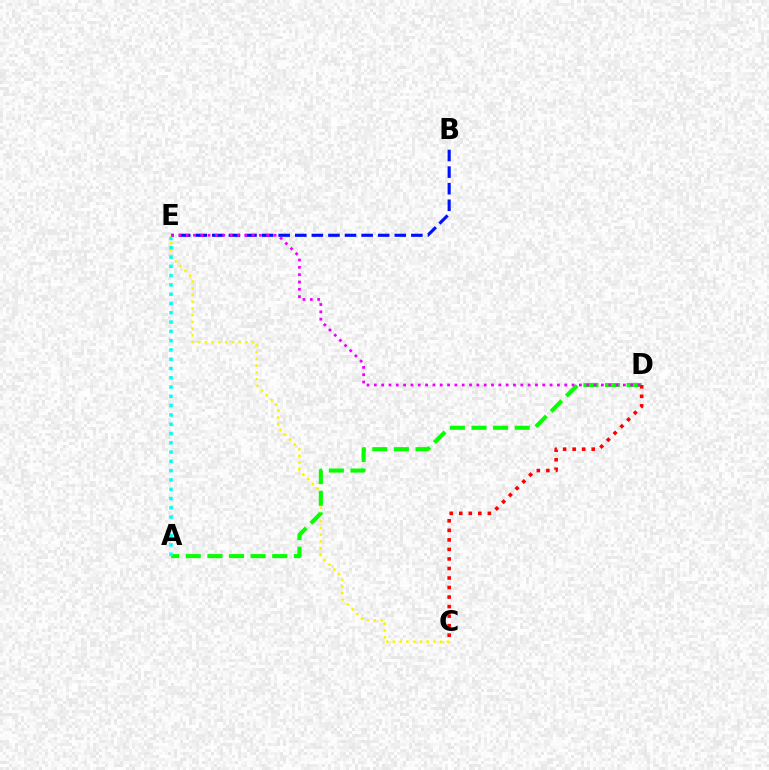{('B', 'E'): [{'color': '#0010ff', 'line_style': 'dashed', 'thickness': 2.25}], ('C', 'E'): [{'color': '#fcf500', 'line_style': 'dotted', 'thickness': 1.83}], ('A', 'D'): [{'color': '#08ff00', 'line_style': 'dashed', 'thickness': 2.94}], ('C', 'D'): [{'color': '#ff0000', 'line_style': 'dotted', 'thickness': 2.59}], ('A', 'E'): [{'color': '#00fff6', 'line_style': 'dotted', 'thickness': 2.52}], ('D', 'E'): [{'color': '#ee00ff', 'line_style': 'dotted', 'thickness': 1.99}]}